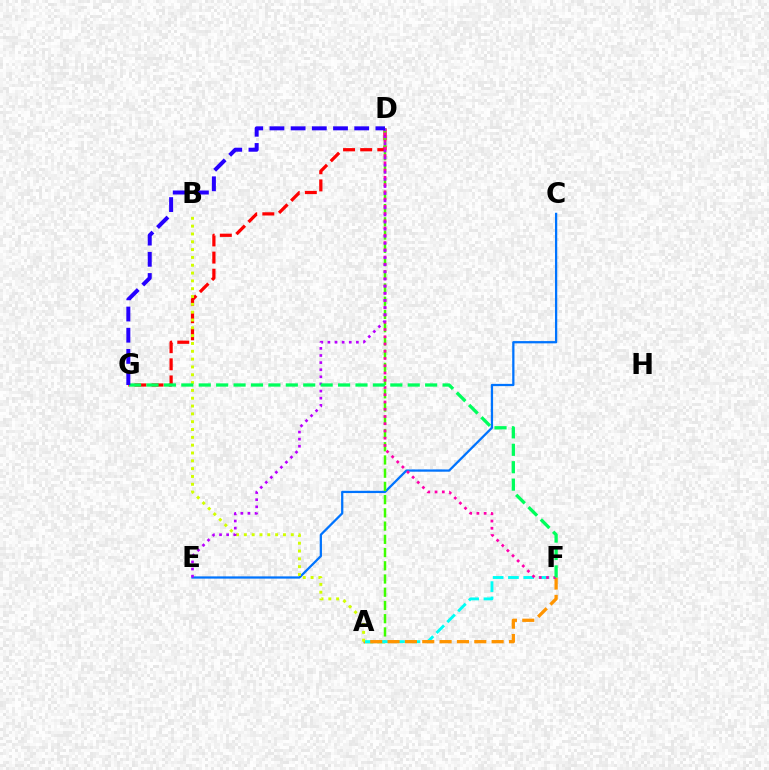{('C', 'E'): [{'color': '#0074ff', 'line_style': 'solid', 'thickness': 1.63}], ('D', 'G'): [{'color': '#ff0000', 'line_style': 'dashed', 'thickness': 2.33}, {'color': '#2500ff', 'line_style': 'dashed', 'thickness': 2.88}], ('A', 'D'): [{'color': '#3dff00', 'line_style': 'dashed', 'thickness': 1.8}], ('A', 'F'): [{'color': '#00fff6', 'line_style': 'dashed', 'thickness': 2.08}, {'color': '#ff9400', 'line_style': 'dashed', 'thickness': 2.36}], ('A', 'B'): [{'color': '#d1ff00', 'line_style': 'dotted', 'thickness': 2.13}], ('D', 'F'): [{'color': '#ff00ac', 'line_style': 'dotted', 'thickness': 1.97}], ('D', 'E'): [{'color': '#b900ff', 'line_style': 'dotted', 'thickness': 1.93}], ('F', 'G'): [{'color': '#00ff5c', 'line_style': 'dashed', 'thickness': 2.37}]}